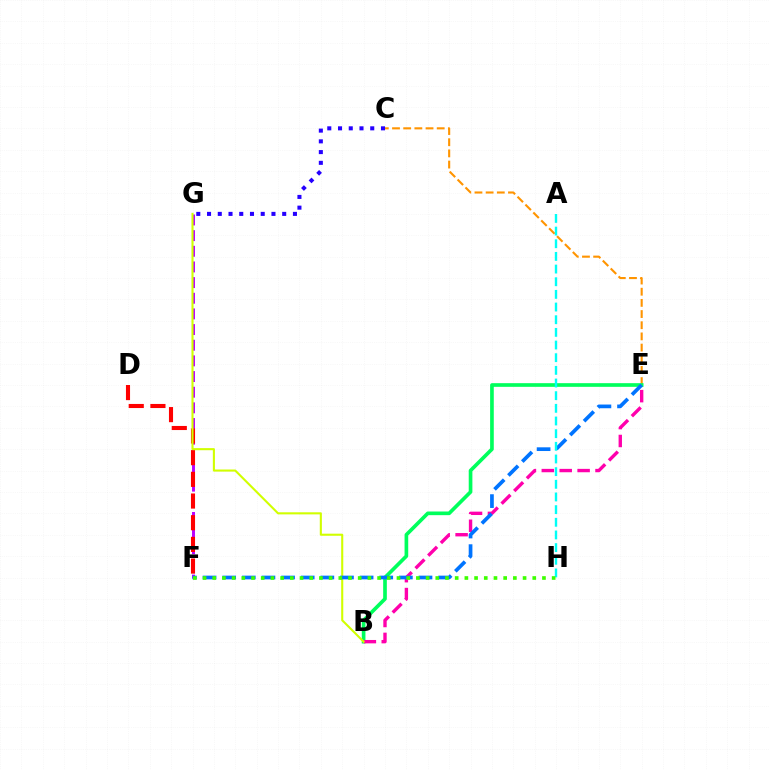{('F', 'G'): [{'color': '#b900ff', 'line_style': 'dashed', 'thickness': 2.13}], ('C', 'E'): [{'color': '#ff9400', 'line_style': 'dashed', 'thickness': 1.52}], ('B', 'E'): [{'color': '#00ff5c', 'line_style': 'solid', 'thickness': 2.64}, {'color': '#ff00ac', 'line_style': 'dashed', 'thickness': 2.43}], ('D', 'F'): [{'color': '#ff0000', 'line_style': 'dashed', 'thickness': 2.95}], ('B', 'G'): [{'color': '#d1ff00', 'line_style': 'solid', 'thickness': 1.51}], ('E', 'F'): [{'color': '#0074ff', 'line_style': 'dashed', 'thickness': 2.67}], ('C', 'G'): [{'color': '#2500ff', 'line_style': 'dotted', 'thickness': 2.92}], ('A', 'H'): [{'color': '#00fff6', 'line_style': 'dashed', 'thickness': 1.72}], ('F', 'H'): [{'color': '#3dff00', 'line_style': 'dotted', 'thickness': 2.63}]}